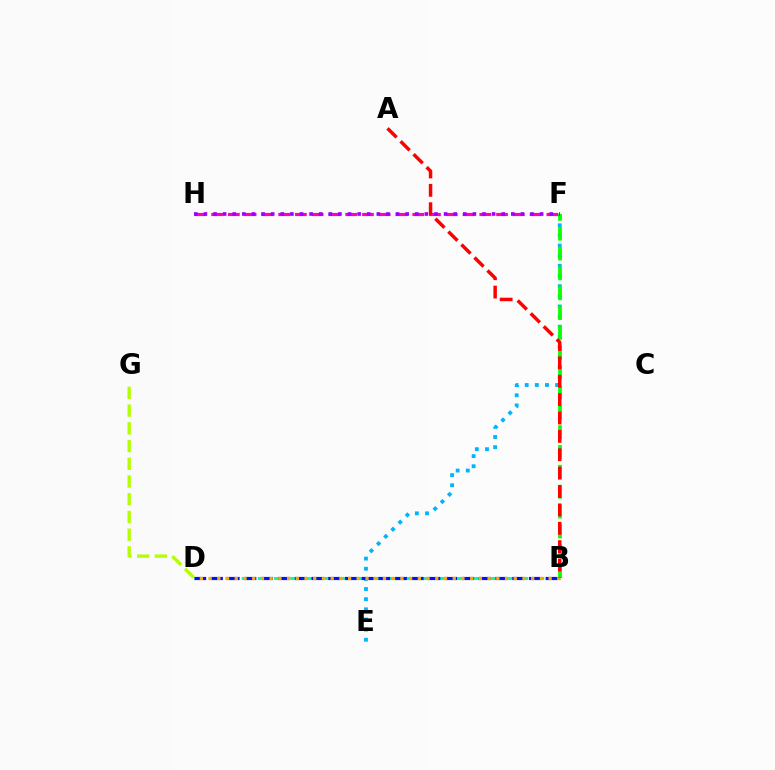{('E', 'F'): [{'color': '#00b5ff', 'line_style': 'dotted', 'thickness': 2.76}], ('B', 'F'): [{'color': '#08ff00', 'line_style': 'dashed', 'thickness': 2.7}], ('F', 'H'): [{'color': '#ff00bd', 'line_style': 'dashed', 'thickness': 2.28}, {'color': '#9b00ff', 'line_style': 'dotted', 'thickness': 2.61}], ('B', 'D'): [{'color': '#00ff9d', 'line_style': 'dashed', 'thickness': 2.2}, {'color': '#0010ff', 'line_style': 'dashed', 'thickness': 2.27}, {'color': '#ffa500', 'line_style': 'dotted', 'thickness': 2.37}], ('D', 'G'): [{'color': '#b3ff00', 'line_style': 'dashed', 'thickness': 2.41}], ('A', 'B'): [{'color': '#ff0000', 'line_style': 'dashed', 'thickness': 2.5}]}